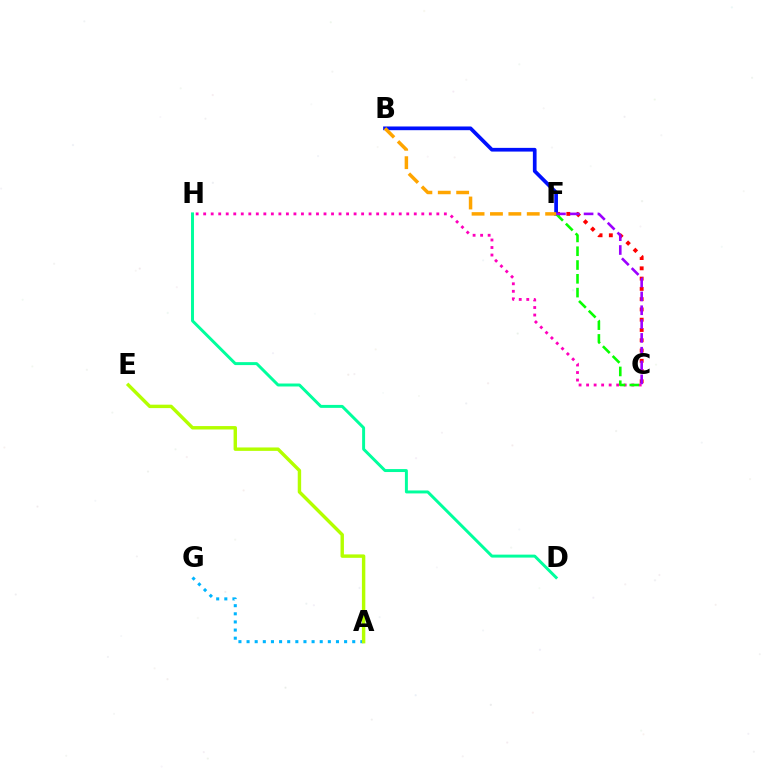{('C', 'H'): [{'color': '#ff00bd', 'line_style': 'dotted', 'thickness': 2.04}], ('C', 'F'): [{'color': '#ff0000', 'line_style': 'dotted', 'thickness': 2.79}, {'color': '#08ff00', 'line_style': 'dashed', 'thickness': 1.87}, {'color': '#9b00ff', 'line_style': 'dashed', 'thickness': 1.88}], ('B', 'F'): [{'color': '#0010ff', 'line_style': 'solid', 'thickness': 2.67}, {'color': '#ffa500', 'line_style': 'dashed', 'thickness': 2.5}], ('A', 'G'): [{'color': '#00b5ff', 'line_style': 'dotted', 'thickness': 2.21}], ('D', 'H'): [{'color': '#00ff9d', 'line_style': 'solid', 'thickness': 2.13}], ('A', 'E'): [{'color': '#b3ff00', 'line_style': 'solid', 'thickness': 2.46}]}